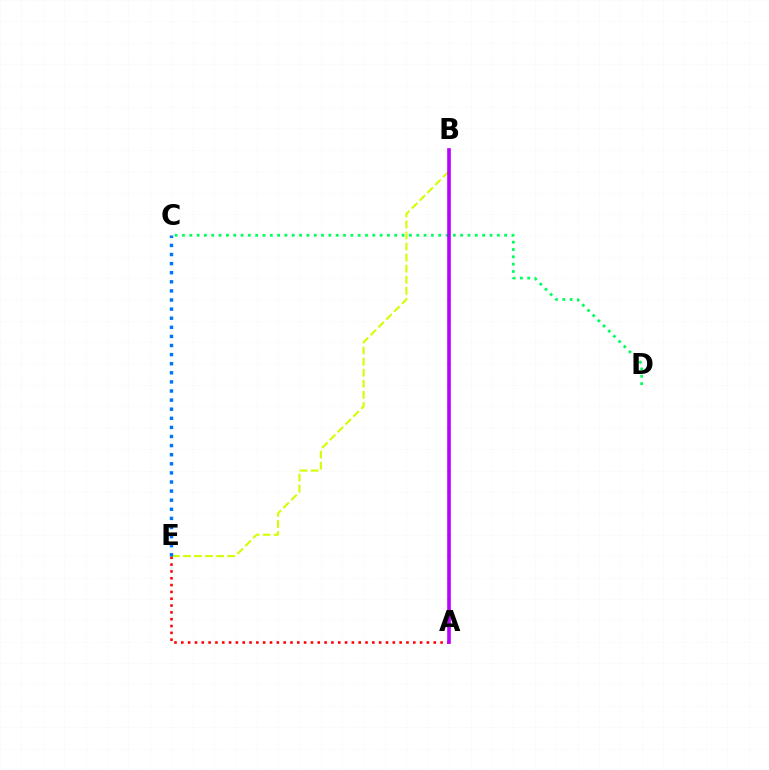{('C', 'D'): [{'color': '#00ff5c', 'line_style': 'dotted', 'thickness': 1.99}], ('B', 'E'): [{'color': '#d1ff00', 'line_style': 'dashed', 'thickness': 1.5}], ('A', 'E'): [{'color': '#ff0000', 'line_style': 'dotted', 'thickness': 1.85}], ('A', 'B'): [{'color': '#b900ff', 'line_style': 'solid', 'thickness': 2.61}], ('C', 'E'): [{'color': '#0074ff', 'line_style': 'dotted', 'thickness': 2.47}]}